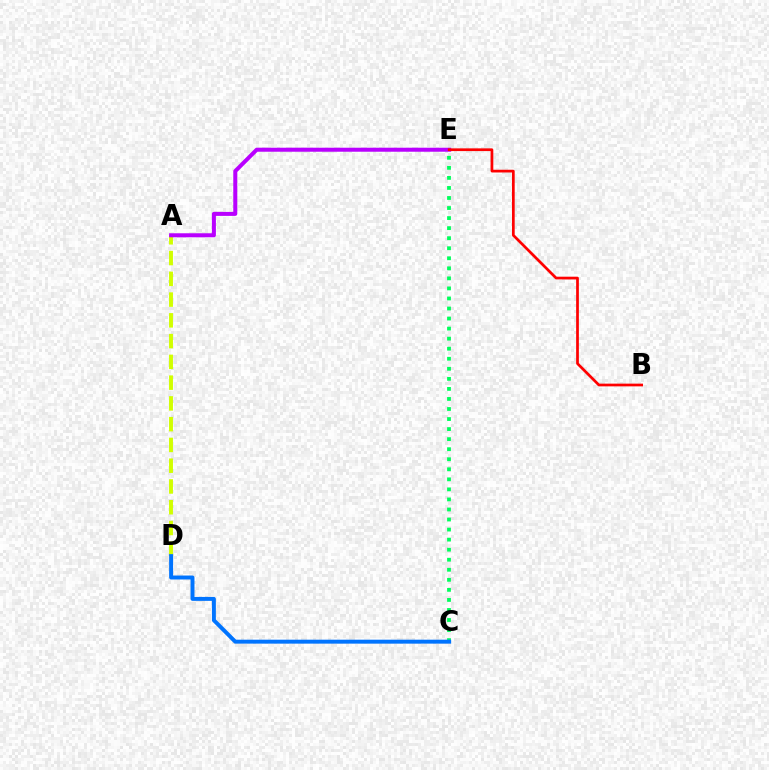{('A', 'D'): [{'color': '#d1ff00', 'line_style': 'dashed', 'thickness': 2.82}], ('C', 'E'): [{'color': '#00ff5c', 'line_style': 'dotted', 'thickness': 2.73}], ('A', 'E'): [{'color': '#b900ff', 'line_style': 'solid', 'thickness': 2.89}], ('C', 'D'): [{'color': '#0074ff', 'line_style': 'solid', 'thickness': 2.84}], ('B', 'E'): [{'color': '#ff0000', 'line_style': 'solid', 'thickness': 1.96}]}